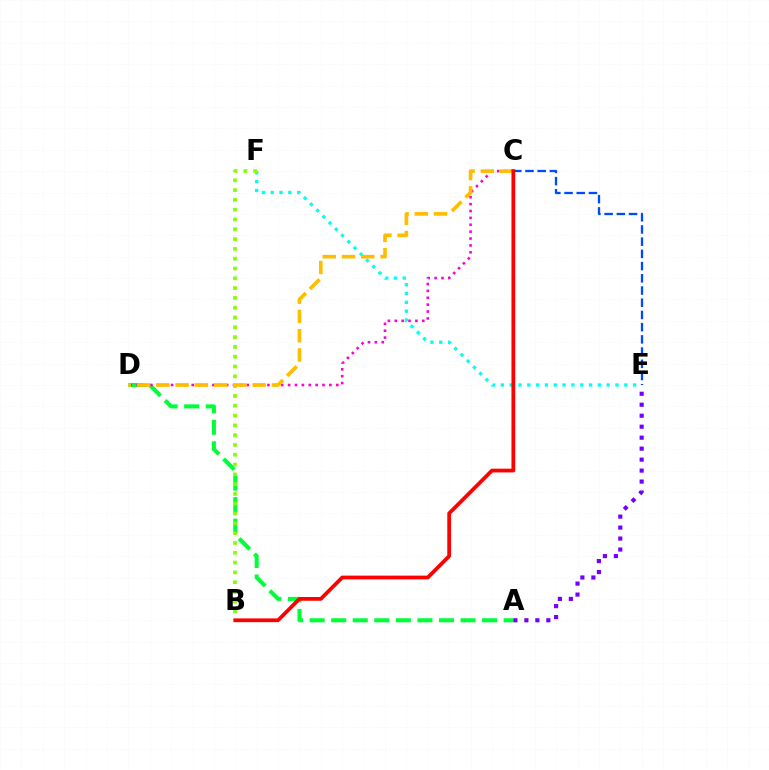{('A', 'D'): [{'color': '#00ff39', 'line_style': 'dashed', 'thickness': 2.93}], ('A', 'E'): [{'color': '#7200ff', 'line_style': 'dotted', 'thickness': 2.98}], ('C', 'D'): [{'color': '#ff00cf', 'line_style': 'dotted', 'thickness': 1.87}, {'color': '#ffbd00', 'line_style': 'dashed', 'thickness': 2.62}], ('E', 'F'): [{'color': '#00fff6', 'line_style': 'dotted', 'thickness': 2.4}], ('B', 'F'): [{'color': '#84ff00', 'line_style': 'dotted', 'thickness': 2.66}], ('C', 'E'): [{'color': '#004bff', 'line_style': 'dashed', 'thickness': 1.66}], ('B', 'C'): [{'color': '#ff0000', 'line_style': 'solid', 'thickness': 2.7}]}